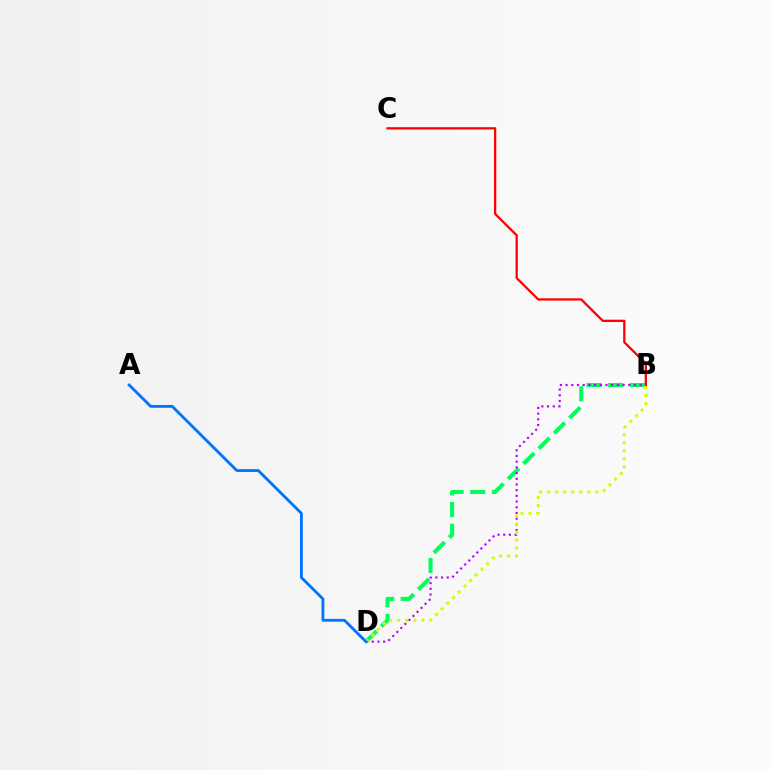{('B', 'D'): [{'color': '#00ff5c', 'line_style': 'dashed', 'thickness': 2.94}, {'color': '#b900ff', 'line_style': 'dotted', 'thickness': 1.55}, {'color': '#d1ff00', 'line_style': 'dotted', 'thickness': 2.18}], ('B', 'C'): [{'color': '#ff0000', 'line_style': 'solid', 'thickness': 1.64}], ('A', 'D'): [{'color': '#0074ff', 'line_style': 'solid', 'thickness': 2.04}]}